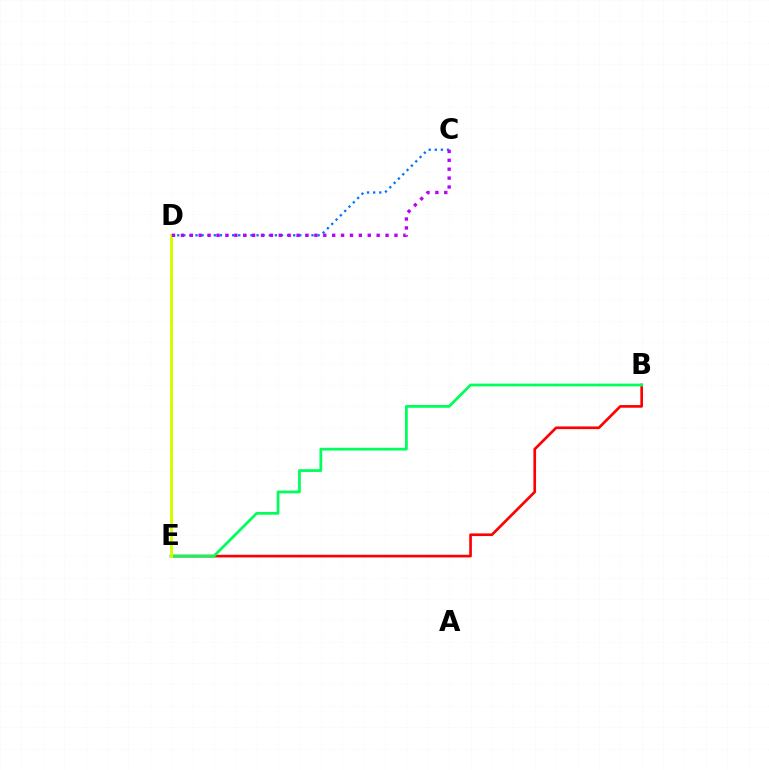{('B', 'E'): [{'color': '#ff0000', 'line_style': 'solid', 'thickness': 1.92}, {'color': '#00ff5c', 'line_style': 'solid', 'thickness': 1.99}], ('C', 'D'): [{'color': '#0074ff', 'line_style': 'dotted', 'thickness': 1.66}, {'color': '#b900ff', 'line_style': 'dotted', 'thickness': 2.42}], ('D', 'E'): [{'color': '#d1ff00', 'line_style': 'solid', 'thickness': 2.15}]}